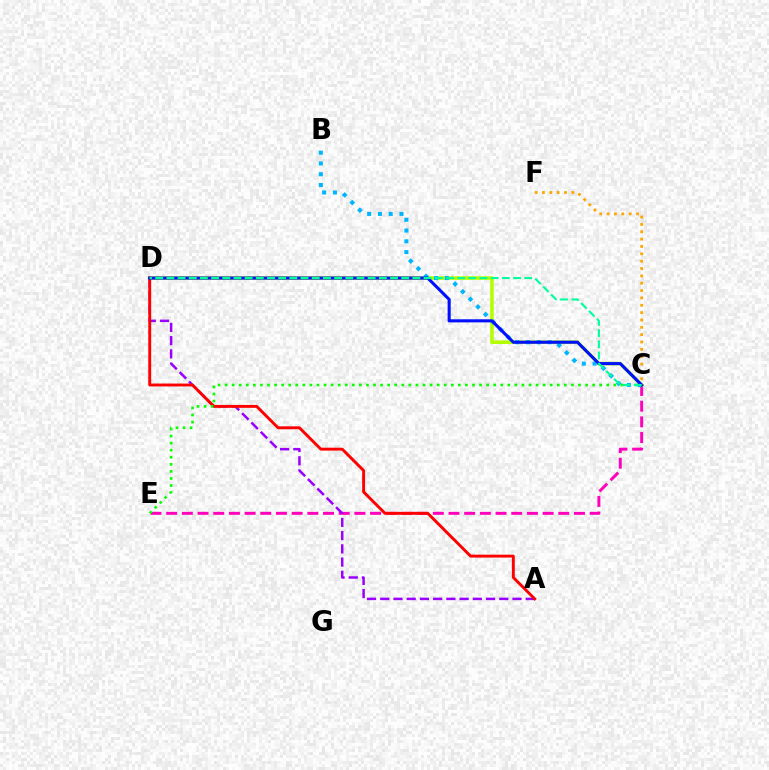{('C', 'E'): [{'color': '#ff00bd', 'line_style': 'dashed', 'thickness': 2.13}, {'color': '#08ff00', 'line_style': 'dotted', 'thickness': 1.92}], ('A', 'D'): [{'color': '#9b00ff', 'line_style': 'dashed', 'thickness': 1.8}, {'color': '#ff0000', 'line_style': 'solid', 'thickness': 2.09}], ('C', 'D'): [{'color': '#b3ff00', 'line_style': 'solid', 'thickness': 2.58}, {'color': '#0010ff', 'line_style': 'solid', 'thickness': 2.22}, {'color': '#00ff9d', 'line_style': 'dashed', 'thickness': 1.52}], ('B', 'C'): [{'color': '#00b5ff', 'line_style': 'dotted', 'thickness': 2.93}], ('C', 'F'): [{'color': '#ffa500', 'line_style': 'dotted', 'thickness': 2.0}]}